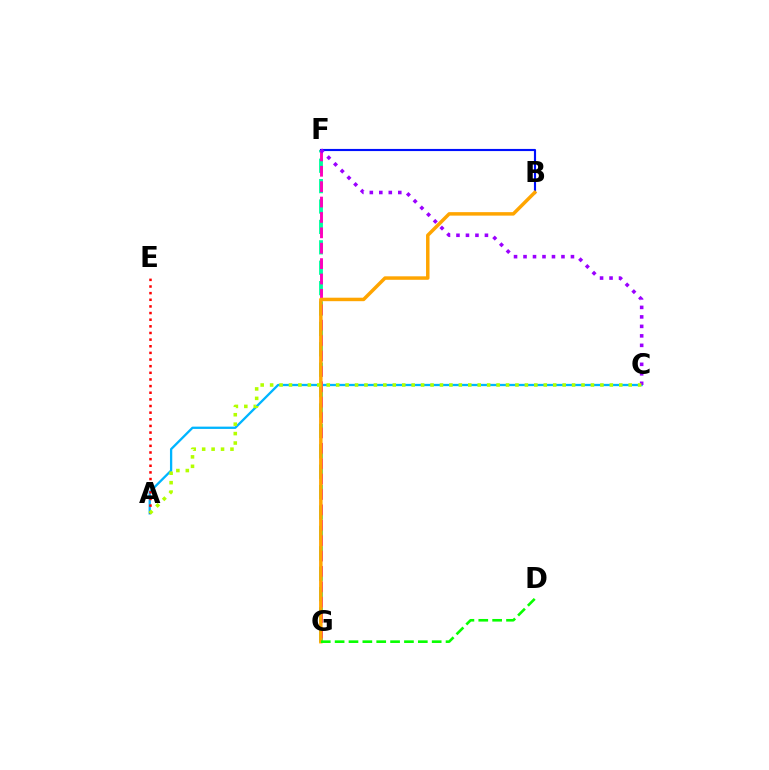{('B', 'F'): [{'color': '#0010ff', 'line_style': 'solid', 'thickness': 1.54}], ('A', 'C'): [{'color': '#00b5ff', 'line_style': 'solid', 'thickness': 1.66}, {'color': '#b3ff00', 'line_style': 'dotted', 'thickness': 2.56}], ('A', 'E'): [{'color': '#ff0000', 'line_style': 'dotted', 'thickness': 1.8}], ('F', 'G'): [{'color': '#00ff9d', 'line_style': 'dashed', 'thickness': 2.77}, {'color': '#ff00bd', 'line_style': 'dashed', 'thickness': 2.09}], ('C', 'F'): [{'color': '#9b00ff', 'line_style': 'dotted', 'thickness': 2.58}], ('B', 'G'): [{'color': '#ffa500', 'line_style': 'solid', 'thickness': 2.5}], ('D', 'G'): [{'color': '#08ff00', 'line_style': 'dashed', 'thickness': 1.88}]}